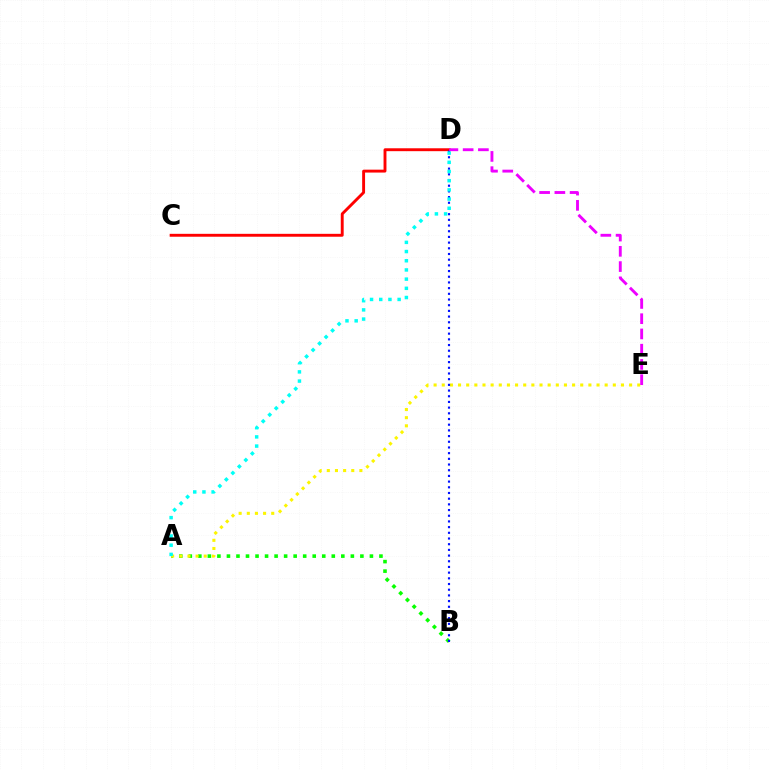{('C', 'D'): [{'color': '#ff0000', 'line_style': 'solid', 'thickness': 2.09}], ('A', 'B'): [{'color': '#08ff00', 'line_style': 'dotted', 'thickness': 2.59}], ('A', 'E'): [{'color': '#fcf500', 'line_style': 'dotted', 'thickness': 2.21}], ('B', 'D'): [{'color': '#0010ff', 'line_style': 'dotted', 'thickness': 1.55}], ('D', 'E'): [{'color': '#ee00ff', 'line_style': 'dashed', 'thickness': 2.07}], ('A', 'D'): [{'color': '#00fff6', 'line_style': 'dotted', 'thickness': 2.5}]}